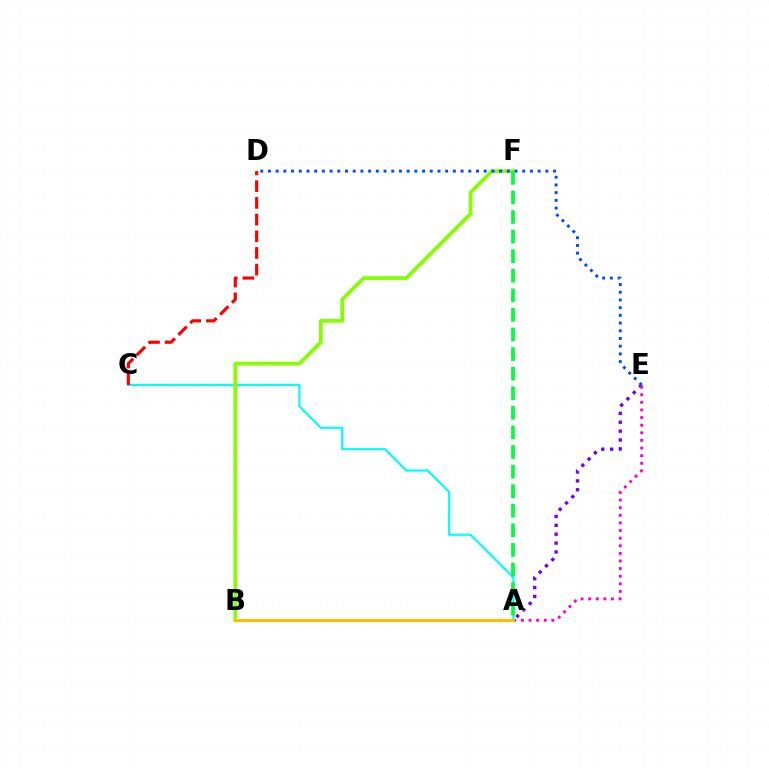{('A', 'E'): [{'color': '#7200ff', 'line_style': 'dotted', 'thickness': 2.41}, {'color': '#ff00cf', 'line_style': 'dotted', 'thickness': 2.07}], ('A', 'C'): [{'color': '#00fff6', 'line_style': 'solid', 'thickness': 1.57}], ('B', 'F'): [{'color': '#84ff00', 'line_style': 'solid', 'thickness': 2.7}], ('D', 'E'): [{'color': '#004bff', 'line_style': 'dotted', 'thickness': 2.09}], ('A', 'F'): [{'color': '#00ff39', 'line_style': 'dashed', 'thickness': 2.66}], ('C', 'D'): [{'color': '#ff0000', 'line_style': 'dashed', 'thickness': 2.27}], ('A', 'B'): [{'color': '#ffbd00', 'line_style': 'solid', 'thickness': 2.19}]}